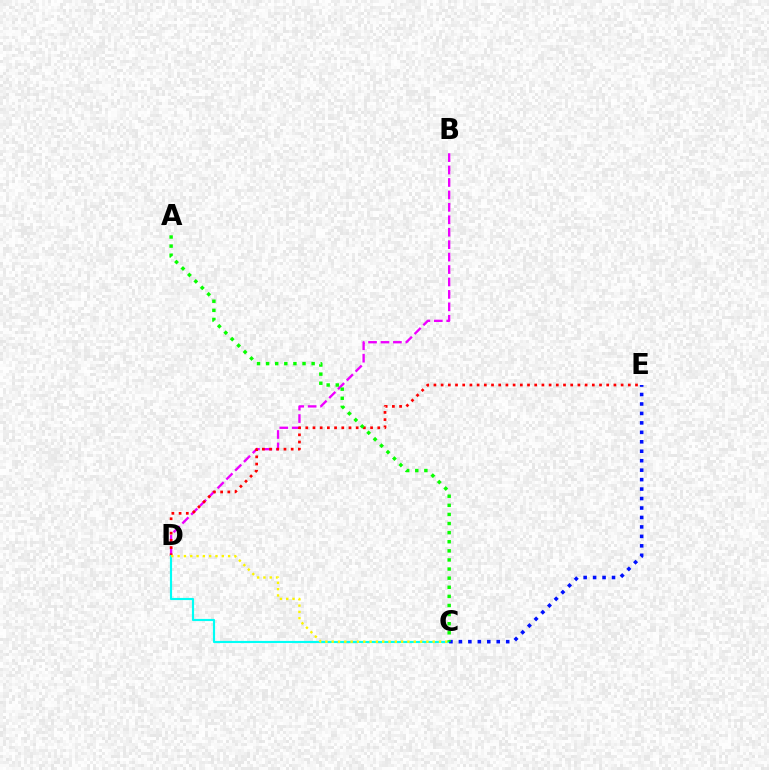{('B', 'D'): [{'color': '#ee00ff', 'line_style': 'dashed', 'thickness': 1.69}], ('D', 'E'): [{'color': '#ff0000', 'line_style': 'dotted', 'thickness': 1.96}], ('C', 'D'): [{'color': '#00fff6', 'line_style': 'solid', 'thickness': 1.55}, {'color': '#fcf500', 'line_style': 'dotted', 'thickness': 1.71}], ('C', 'E'): [{'color': '#0010ff', 'line_style': 'dotted', 'thickness': 2.57}], ('A', 'C'): [{'color': '#08ff00', 'line_style': 'dotted', 'thickness': 2.47}]}